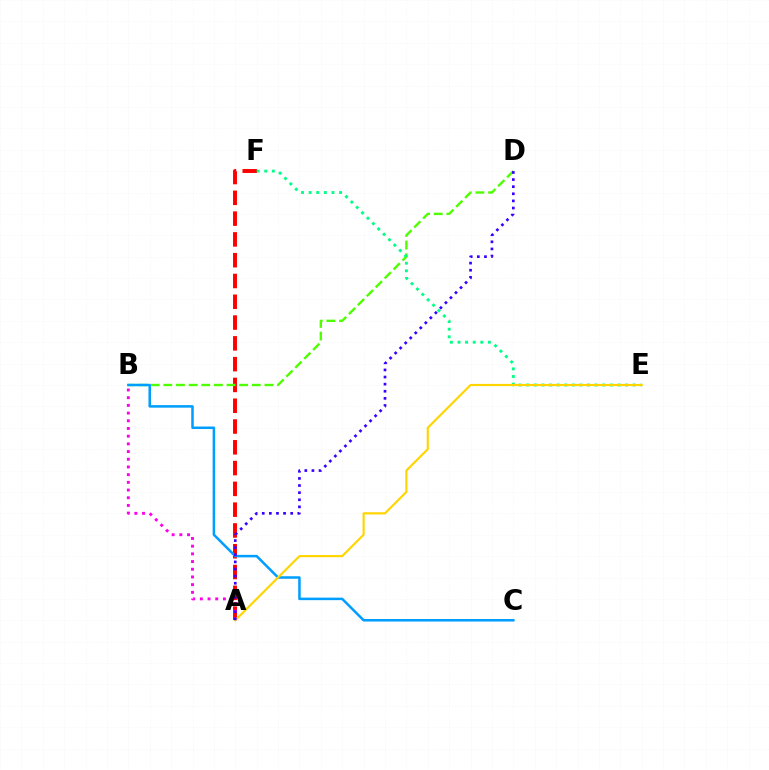{('A', 'F'): [{'color': '#ff0000', 'line_style': 'dashed', 'thickness': 2.82}], ('A', 'B'): [{'color': '#ff00ed', 'line_style': 'dotted', 'thickness': 2.09}], ('B', 'D'): [{'color': '#4fff00', 'line_style': 'dashed', 'thickness': 1.72}], ('B', 'C'): [{'color': '#009eff', 'line_style': 'solid', 'thickness': 1.82}], ('E', 'F'): [{'color': '#00ff86', 'line_style': 'dotted', 'thickness': 2.07}], ('A', 'E'): [{'color': '#ffd500', 'line_style': 'solid', 'thickness': 1.55}], ('A', 'D'): [{'color': '#3700ff', 'line_style': 'dotted', 'thickness': 1.93}]}